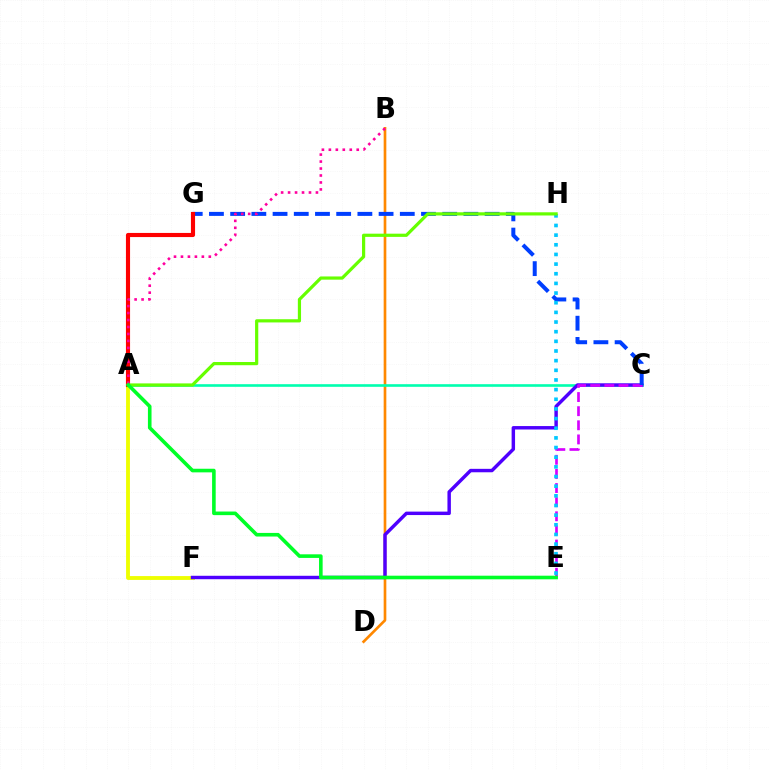{('B', 'D'): [{'color': '#ff8800', 'line_style': 'solid', 'thickness': 1.92}], ('A', 'F'): [{'color': '#eeff00', 'line_style': 'solid', 'thickness': 2.77}], ('A', 'C'): [{'color': '#00ffaf', 'line_style': 'solid', 'thickness': 1.89}], ('C', 'F'): [{'color': '#4f00ff', 'line_style': 'solid', 'thickness': 2.48}], ('C', 'E'): [{'color': '#d600ff', 'line_style': 'dashed', 'thickness': 1.92}], ('C', 'G'): [{'color': '#003fff', 'line_style': 'dashed', 'thickness': 2.88}], ('E', 'H'): [{'color': '#00c7ff', 'line_style': 'dotted', 'thickness': 2.62}], ('A', 'G'): [{'color': '#ff0000', 'line_style': 'solid', 'thickness': 2.97}], ('A', 'H'): [{'color': '#66ff00', 'line_style': 'solid', 'thickness': 2.3}], ('A', 'B'): [{'color': '#ff00a0', 'line_style': 'dotted', 'thickness': 1.89}], ('A', 'E'): [{'color': '#00ff27', 'line_style': 'solid', 'thickness': 2.6}]}